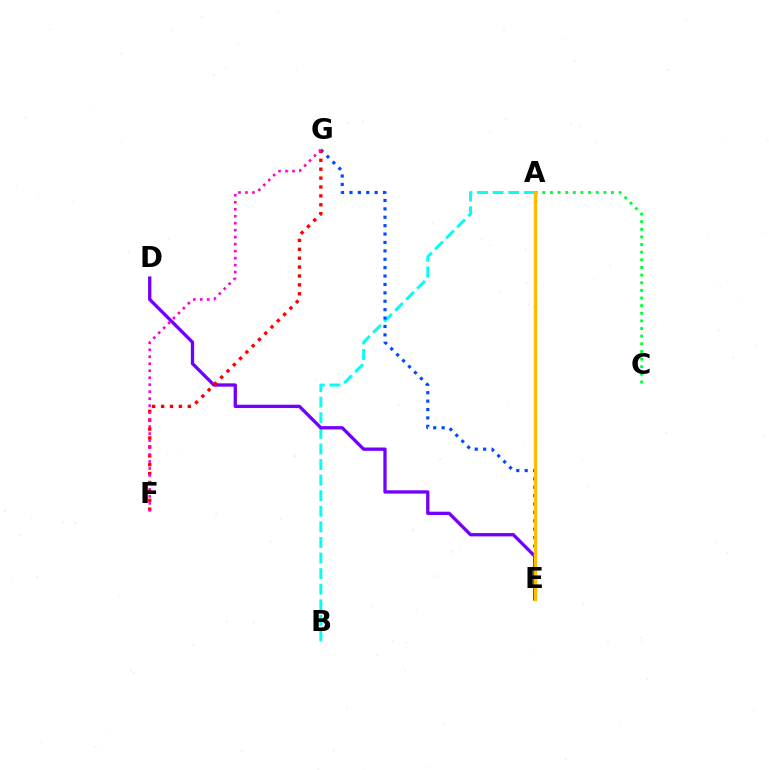{('A', 'C'): [{'color': '#00ff39', 'line_style': 'dotted', 'thickness': 2.07}], ('A', 'B'): [{'color': '#00fff6', 'line_style': 'dashed', 'thickness': 2.12}], ('D', 'E'): [{'color': '#7200ff', 'line_style': 'solid', 'thickness': 2.39}], ('E', 'G'): [{'color': '#004bff', 'line_style': 'dotted', 'thickness': 2.28}], ('F', 'G'): [{'color': '#ff0000', 'line_style': 'dotted', 'thickness': 2.42}, {'color': '#ff00cf', 'line_style': 'dotted', 'thickness': 1.9}], ('A', 'E'): [{'color': '#84ff00', 'line_style': 'dotted', 'thickness': 2.33}, {'color': '#ffbd00', 'line_style': 'solid', 'thickness': 2.39}]}